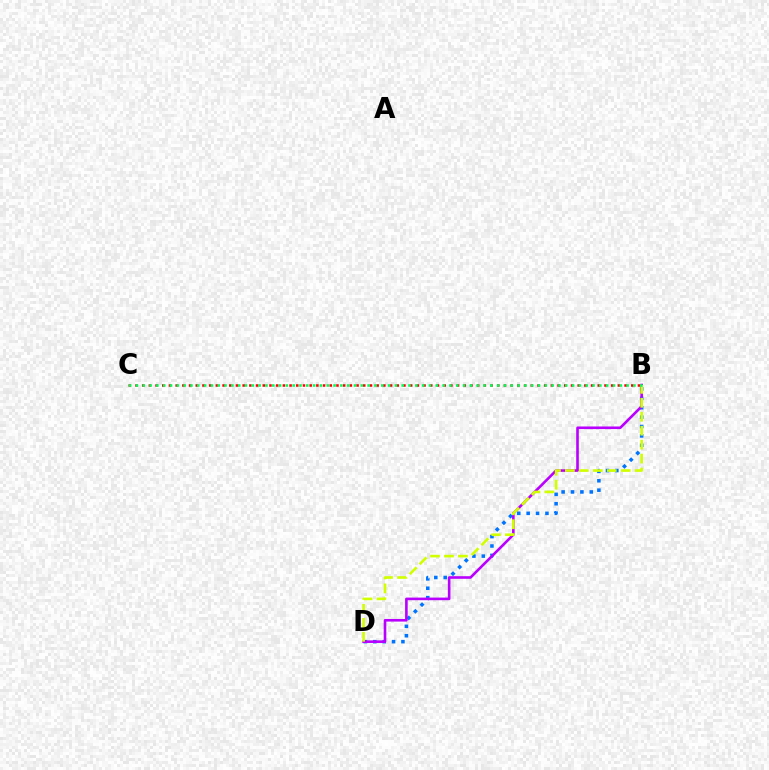{('B', 'D'): [{'color': '#0074ff', 'line_style': 'dotted', 'thickness': 2.55}, {'color': '#b900ff', 'line_style': 'solid', 'thickness': 1.88}, {'color': '#d1ff00', 'line_style': 'dashed', 'thickness': 1.9}], ('B', 'C'): [{'color': '#ff0000', 'line_style': 'dotted', 'thickness': 1.82}, {'color': '#00ff5c', 'line_style': 'dotted', 'thickness': 1.85}]}